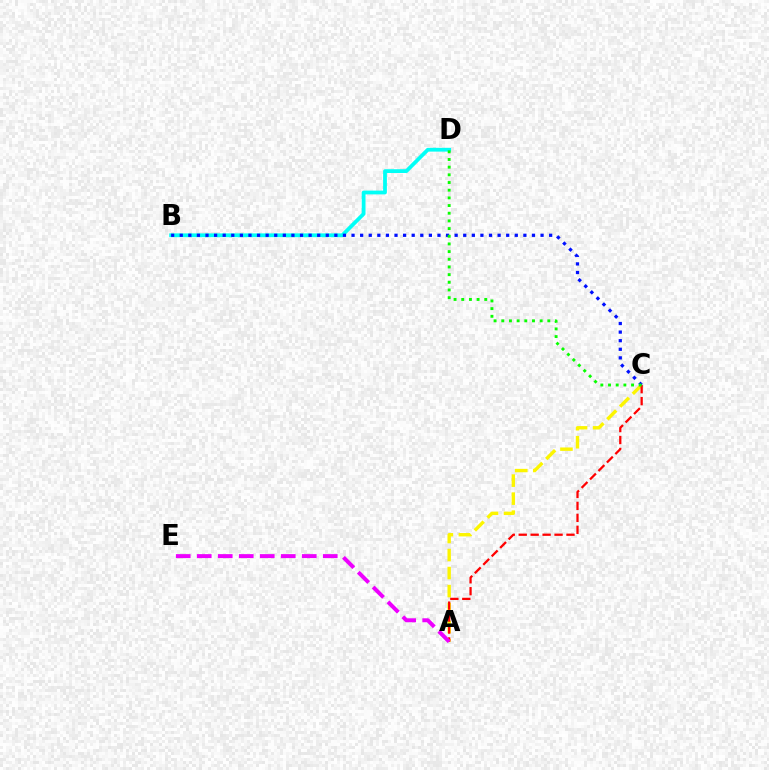{('B', 'D'): [{'color': '#00fff6', 'line_style': 'solid', 'thickness': 2.72}], ('A', 'C'): [{'color': '#fcf500', 'line_style': 'dashed', 'thickness': 2.45}, {'color': '#ff0000', 'line_style': 'dashed', 'thickness': 1.62}], ('B', 'C'): [{'color': '#0010ff', 'line_style': 'dotted', 'thickness': 2.33}], ('A', 'E'): [{'color': '#ee00ff', 'line_style': 'dashed', 'thickness': 2.85}], ('C', 'D'): [{'color': '#08ff00', 'line_style': 'dotted', 'thickness': 2.09}]}